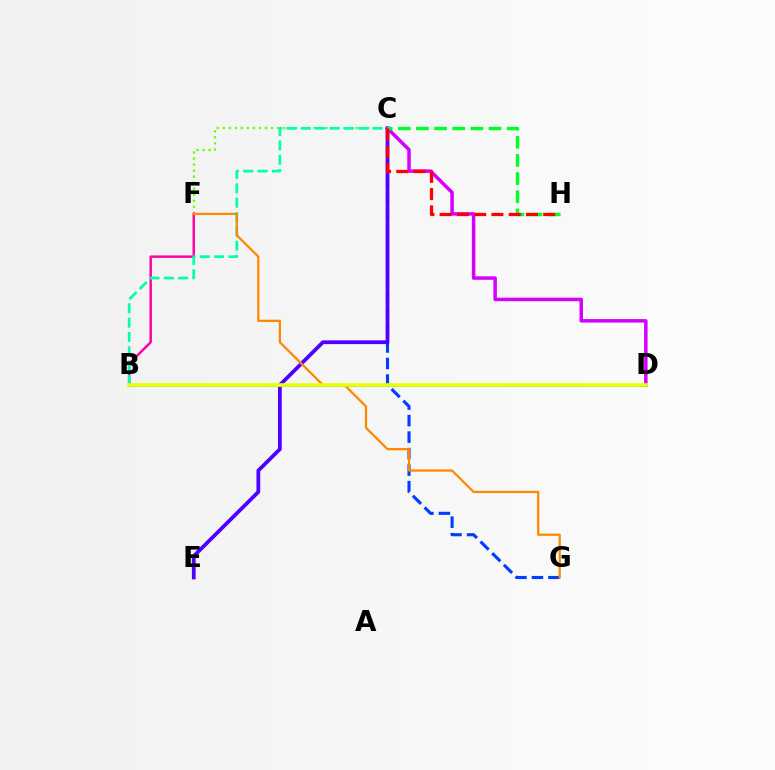{('C', 'F'): [{'color': '#66ff00', 'line_style': 'dotted', 'thickness': 1.64}], ('B', 'F'): [{'color': '#ff00a0', 'line_style': 'solid', 'thickness': 1.76}], ('B', 'C'): [{'color': '#00ffaf', 'line_style': 'dashed', 'thickness': 1.95}], ('C', 'G'): [{'color': '#003fff', 'line_style': 'dashed', 'thickness': 2.24}], ('C', 'E'): [{'color': '#4f00ff', 'line_style': 'solid', 'thickness': 2.71}], ('C', 'D'): [{'color': '#d600ff', 'line_style': 'solid', 'thickness': 2.52}], ('C', 'H'): [{'color': '#00ff27', 'line_style': 'dashed', 'thickness': 2.46}, {'color': '#ff0000', 'line_style': 'dashed', 'thickness': 2.35}], ('F', 'G'): [{'color': '#ff8800', 'line_style': 'solid', 'thickness': 1.62}], ('B', 'D'): [{'color': '#00c7ff', 'line_style': 'solid', 'thickness': 1.99}, {'color': '#eeff00', 'line_style': 'solid', 'thickness': 2.57}]}